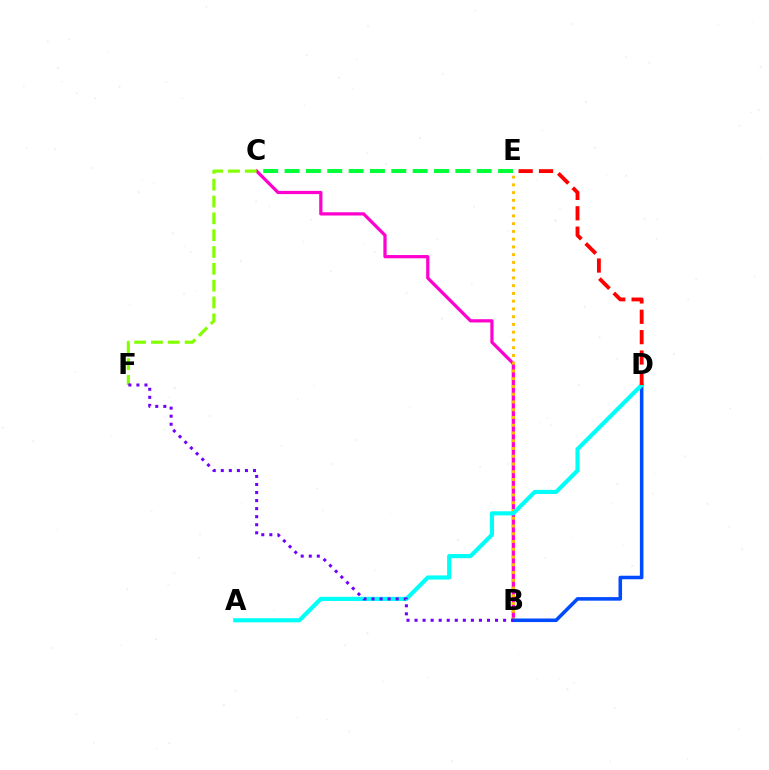{('B', 'C'): [{'color': '#ff00cf', 'line_style': 'solid', 'thickness': 2.33}], ('B', 'E'): [{'color': '#ffbd00', 'line_style': 'dotted', 'thickness': 2.11}], ('C', 'F'): [{'color': '#84ff00', 'line_style': 'dashed', 'thickness': 2.29}], ('B', 'D'): [{'color': '#004bff', 'line_style': 'solid', 'thickness': 2.56}], ('A', 'D'): [{'color': '#00fff6', 'line_style': 'solid', 'thickness': 2.98}], ('C', 'E'): [{'color': '#00ff39', 'line_style': 'dashed', 'thickness': 2.9}], ('B', 'F'): [{'color': '#7200ff', 'line_style': 'dotted', 'thickness': 2.19}], ('D', 'E'): [{'color': '#ff0000', 'line_style': 'dashed', 'thickness': 2.77}]}